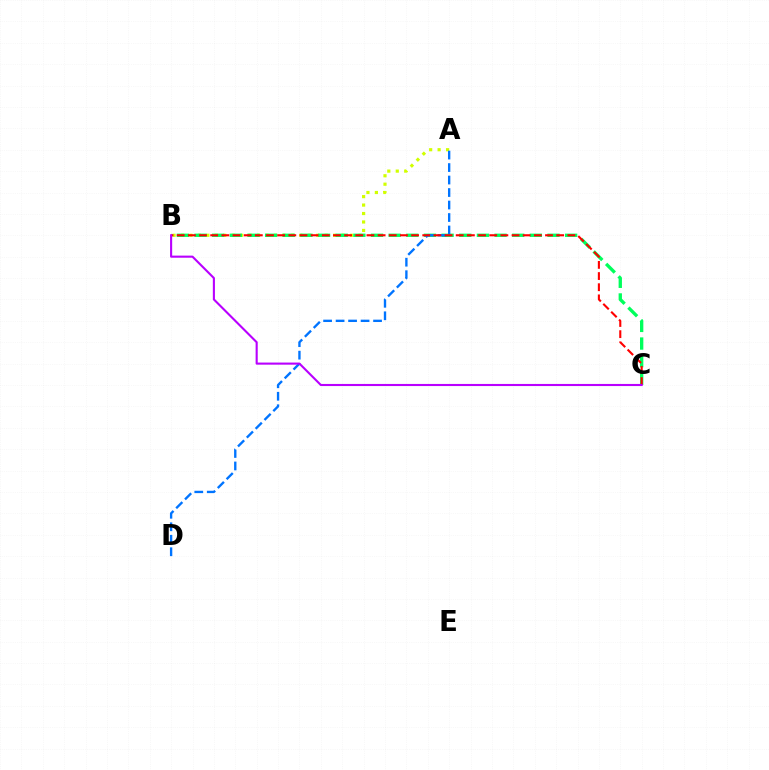{('A', 'B'): [{'color': '#d1ff00', 'line_style': 'dotted', 'thickness': 2.3}], ('B', 'C'): [{'color': '#00ff5c', 'line_style': 'dashed', 'thickness': 2.4}, {'color': '#ff0000', 'line_style': 'dashed', 'thickness': 1.52}, {'color': '#b900ff', 'line_style': 'solid', 'thickness': 1.52}], ('A', 'D'): [{'color': '#0074ff', 'line_style': 'dashed', 'thickness': 1.7}]}